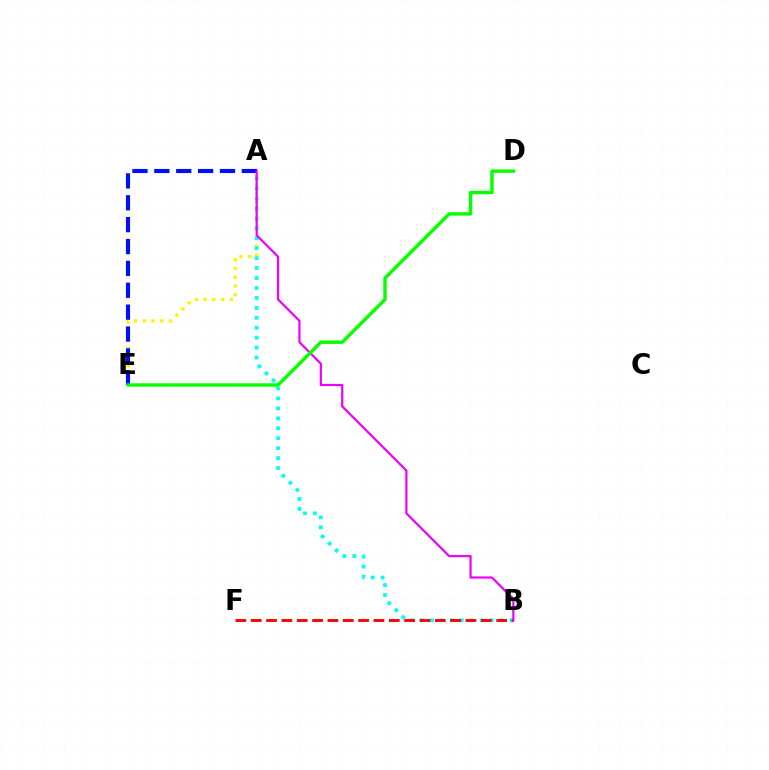{('A', 'E'): [{'color': '#fcf500', 'line_style': 'dotted', 'thickness': 2.37}, {'color': '#0010ff', 'line_style': 'dashed', 'thickness': 2.97}], ('A', 'B'): [{'color': '#00fff6', 'line_style': 'dotted', 'thickness': 2.7}, {'color': '#ee00ff', 'line_style': 'solid', 'thickness': 1.59}], ('B', 'F'): [{'color': '#ff0000', 'line_style': 'dashed', 'thickness': 2.08}], ('D', 'E'): [{'color': '#08ff00', 'line_style': 'solid', 'thickness': 2.47}]}